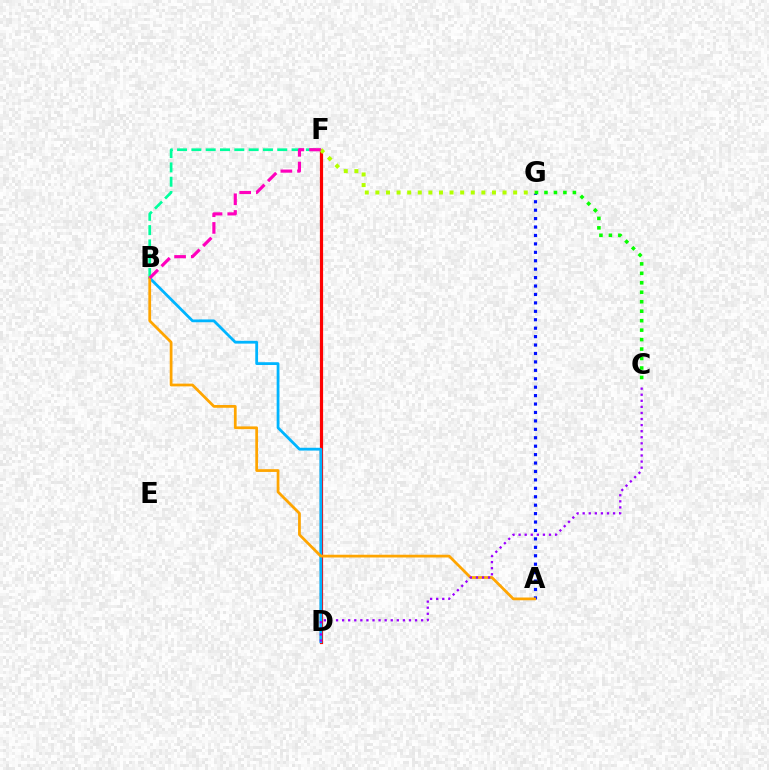{('D', 'F'): [{'color': '#ff0000', 'line_style': 'solid', 'thickness': 2.3}], ('A', 'G'): [{'color': '#0010ff', 'line_style': 'dotted', 'thickness': 2.29}], ('B', 'D'): [{'color': '#00b5ff', 'line_style': 'solid', 'thickness': 2.01}], ('B', 'F'): [{'color': '#00ff9d', 'line_style': 'dashed', 'thickness': 1.94}, {'color': '#ff00bd', 'line_style': 'dashed', 'thickness': 2.27}], ('A', 'B'): [{'color': '#ffa500', 'line_style': 'solid', 'thickness': 1.98}], ('C', 'D'): [{'color': '#9b00ff', 'line_style': 'dotted', 'thickness': 1.65}], ('C', 'G'): [{'color': '#08ff00', 'line_style': 'dotted', 'thickness': 2.57}], ('F', 'G'): [{'color': '#b3ff00', 'line_style': 'dotted', 'thickness': 2.88}]}